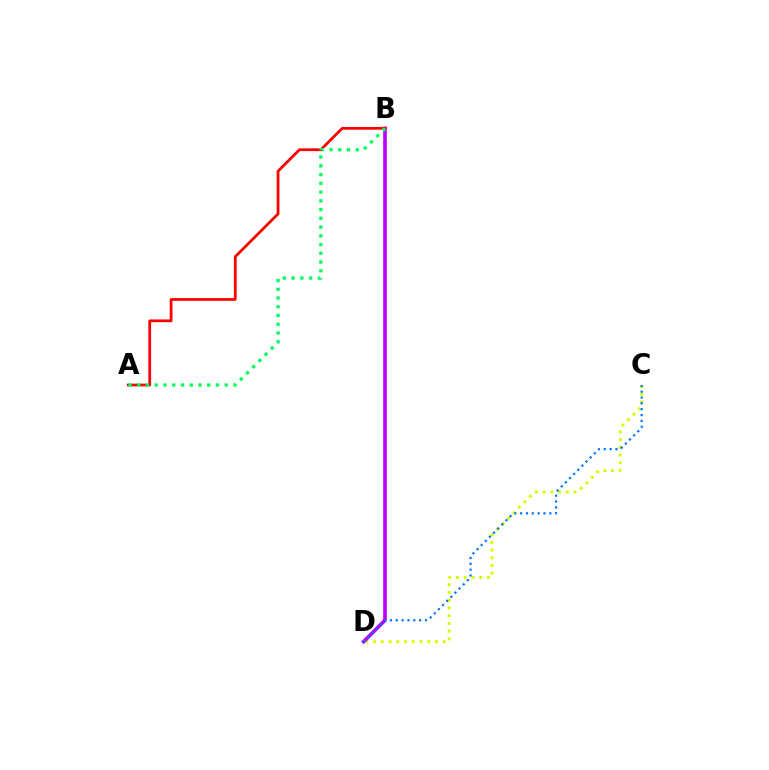{('C', 'D'): [{'color': '#d1ff00', 'line_style': 'dotted', 'thickness': 2.1}, {'color': '#0074ff', 'line_style': 'dotted', 'thickness': 1.59}], ('B', 'D'): [{'color': '#b900ff', 'line_style': 'solid', 'thickness': 2.62}], ('A', 'B'): [{'color': '#ff0000', 'line_style': 'solid', 'thickness': 1.99}, {'color': '#00ff5c', 'line_style': 'dotted', 'thickness': 2.38}]}